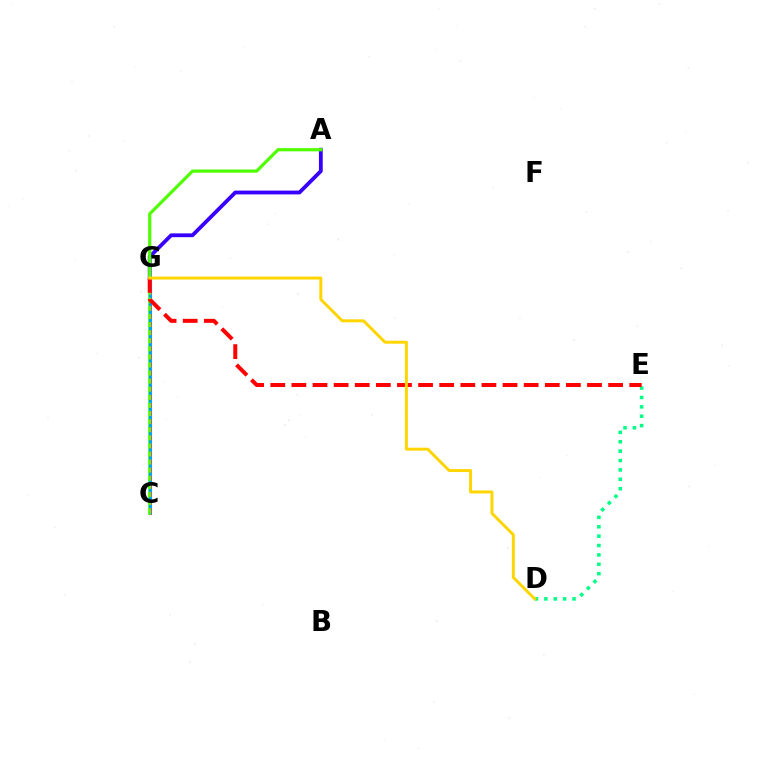{('C', 'G'): [{'color': '#ff00ed', 'line_style': 'solid', 'thickness': 2.24}, {'color': '#009eff', 'line_style': 'dotted', 'thickness': 2.2}], ('D', 'E'): [{'color': '#00ff86', 'line_style': 'dotted', 'thickness': 2.55}], ('A', 'G'): [{'color': '#3700ff', 'line_style': 'solid', 'thickness': 2.74}], ('A', 'C'): [{'color': '#4fff00', 'line_style': 'solid', 'thickness': 2.31}], ('E', 'G'): [{'color': '#ff0000', 'line_style': 'dashed', 'thickness': 2.87}], ('D', 'G'): [{'color': '#ffd500', 'line_style': 'solid', 'thickness': 2.13}]}